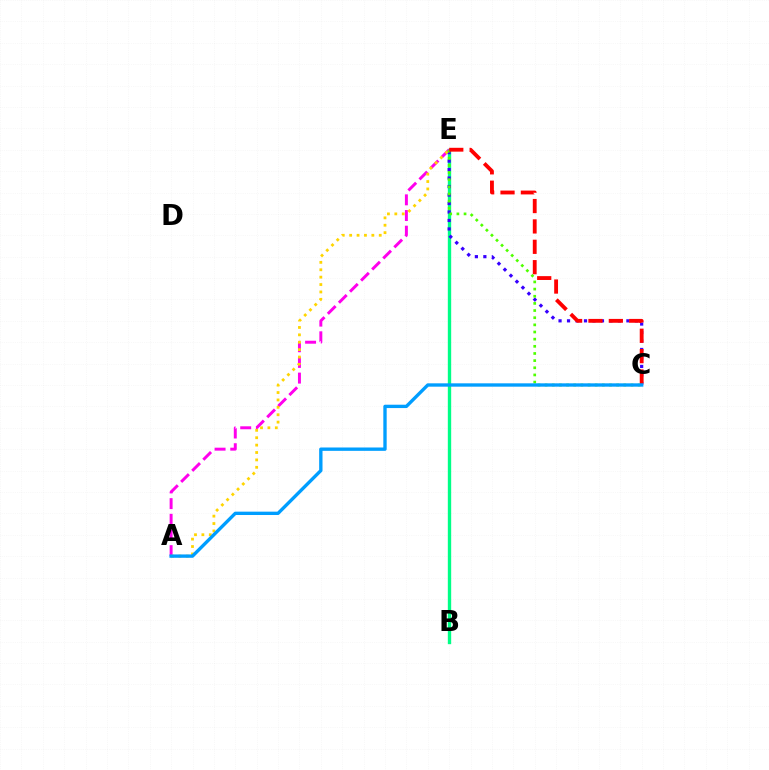{('B', 'E'): [{'color': '#00ff86', 'line_style': 'solid', 'thickness': 2.42}], ('A', 'E'): [{'color': '#ff00ed', 'line_style': 'dashed', 'thickness': 2.13}, {'color': '#ffd500', 'line_style': 'dotted', 'thickness': 2.01}], ('C', 'E'): [{'color': '#3700ff', 'line_style': 'dotted', 'thickness': 2.3}, {'color': '#4fff00', 'line_style': 'dotted', 'thickness': 1.94}, {'color': '#ff0000', 'line_style': 'dashed', 'thickness': 2.77}], ('A', 'C'): [{'color': '#009eff', 'line_style': 'solid', 'thickness': 2.41}]}